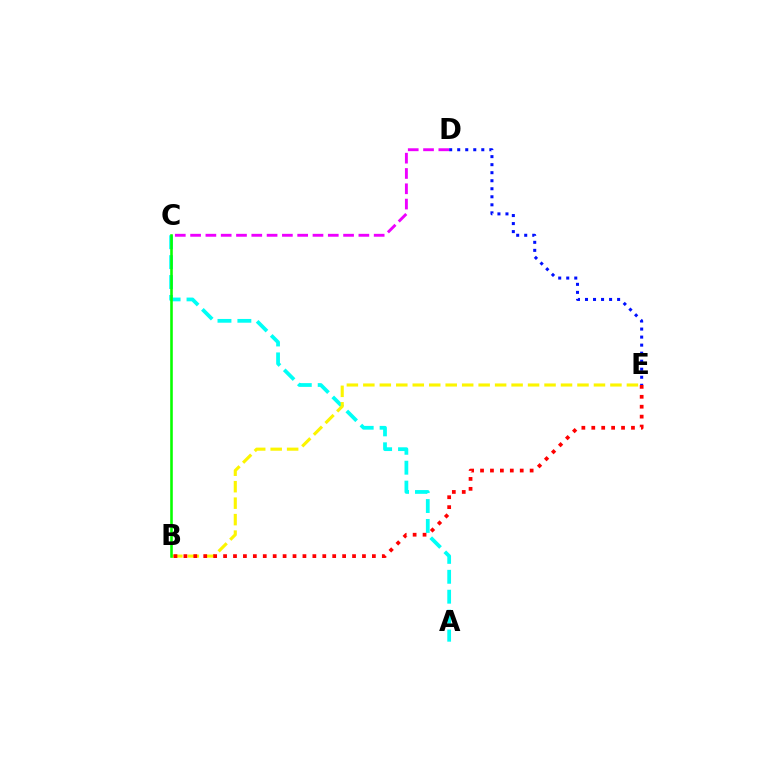{('C', 'D'): [{'color': '#ee00ff', 'line_style': 'dashed', 'thickness': 2.08}], ('D', 'E'): [{'color': '#0010ff', 'line_style': 'dotted', 'thickness': 2.18}], ('A', 'C'): [{'color': '#00fff6', 'line_style': 'dashed', 'thickness': 2.7}], ('B', 'E'): [{'color': '#fcf500', 'line_style': 'dashed', 'thickness': 2.24}, {'color': '#ff0000', 'line_style': 'dotted', 'thickness': 2.7}], ('B', 'C'): [{'color': '#08ff00', 'line_style': 'solid', 'thickness': 1.86}]}